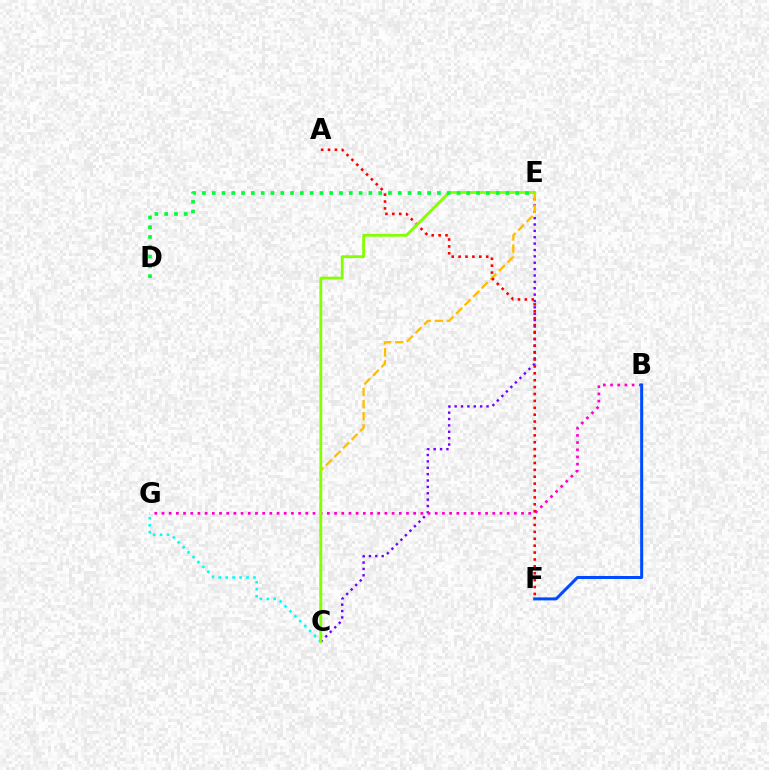{('C', 'E'): [{'color': '#7200ff', 'line_style': 'dotted', 'thickness': 1.73}, {'color': '#ffbd00', 'line_style': 'dashed', 'thickness': 1.65}, {'color': '#84ff00', 'line_style': 'solid', 'thickness': 2.01}], ('B', 'G'): [{'color': '#ff00cf', 'line_style': 'dotted', 'thickness': 1.95}], ('C', 'G'): [{'color': '#00fff6', 'line_style': 'dotted', 'thickness': 1.89}], ('A', 'F'): [{'color': '#ff0000', 'line_style': 'dotted', 'thickness': 1.87}], ('B', 'F'): [{'color': '#004bff', 'line_style': 'solid', 'thickness': 2.17}], ('D', 'E'): [{'color': '#00ff39', 'line_style': 'dotted', 'thickness': 2.66}]}